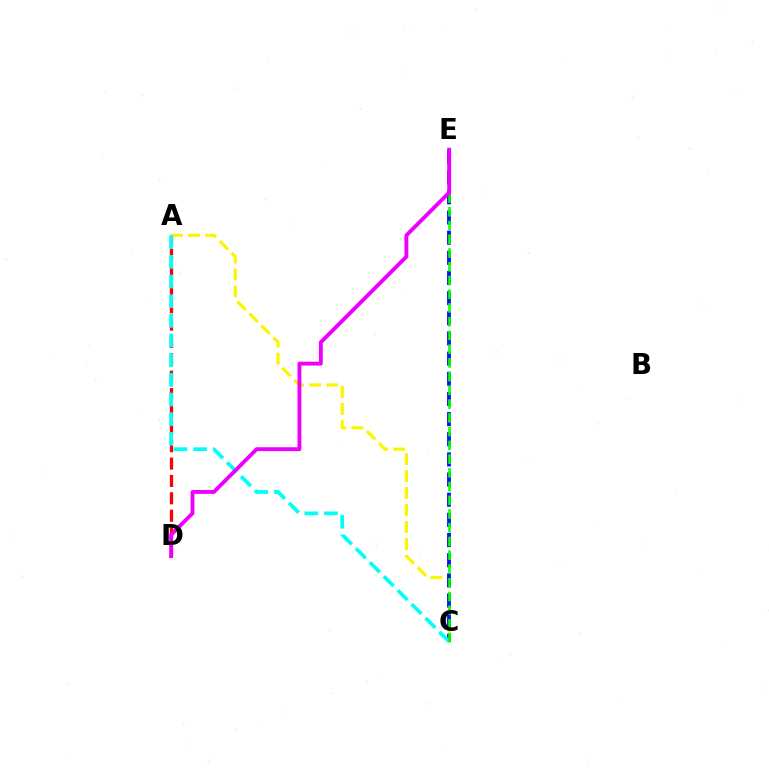{('A', 'D'): [{'color': '#ff0000', 'line_style': 'dashed', 'thickness': 2.36}], ('A', 'C'): [{'color': '#fcf500', 'line_style': 'dashed', 'thickness': 2.31}, {'color': '#00fff6', 'line_style': 'dashed', 'thickness': 2.67}], ('C', 'E'): [{'color': '#0010ff', 'line_style': 'dashed', 'thickness': 2.74}, {'color': '#08ff00', 'line_style': 'dashed', 'thickness': 1.87}], ('D', 'E'): [{'color': '#ee00ff', 'line_style': 'solid', 'thickness': 2.79}]}